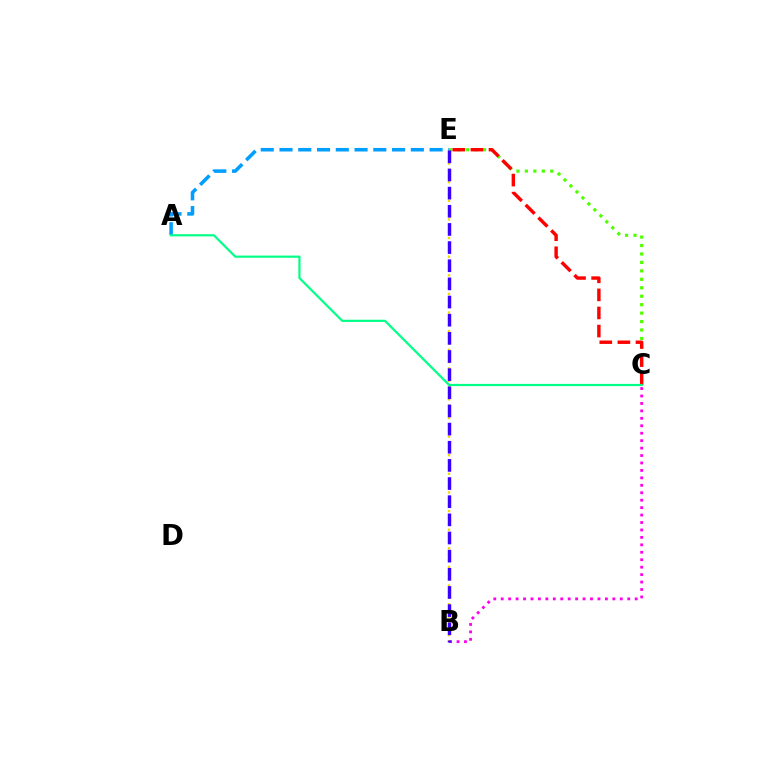{('C', 'E'): [{'color': '#4fff00', 'line_style': 'dotted', 'thickness': 2.3}, {'color': '#ff0000', 'line_style': 'dashed', 'thickness': 2.46}], ('B', 'E'): [{'color': '#ffd500', 'line_style': 'dotted', 'thickness': 1.69}, {'color': '#3700ff', 'line_style': 'dashed', 'thickness': 2.47}], ('B', 'C'): [{'color': '#ff00ed', 'line_style': 'dotted', 'thickness': 2.02}], ('A', 'E'): [{'color': '#009eff', 'line_style': 'dashed', 'thickness': 2.55}], ('A', 'C'): [{'color': '#00ff86', 'line_style': 'solid', 'thickness': 1.58}]}